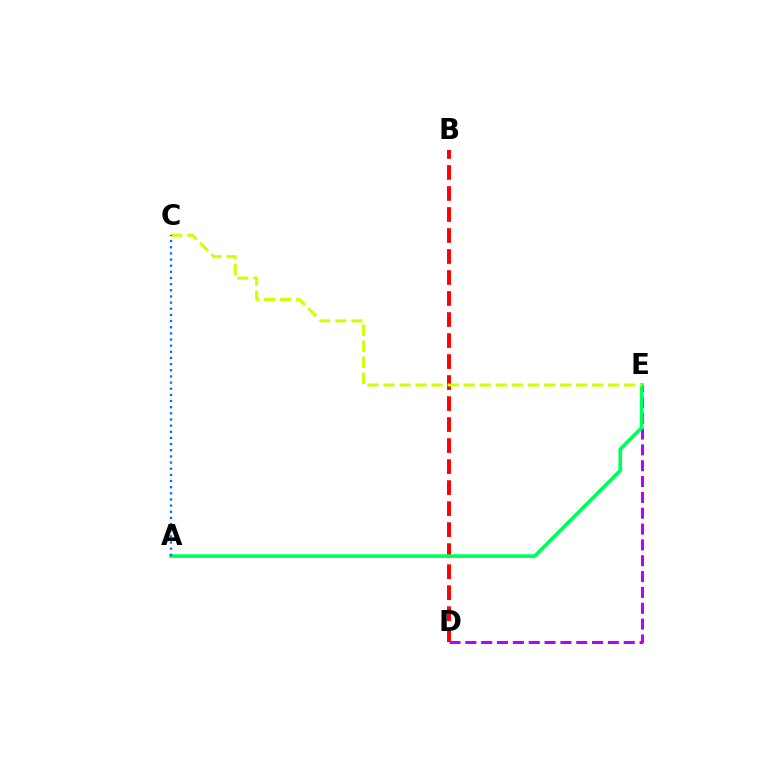{('D', 'E'): [{'color': '#b900ff', 'line_style': 'dashed', 'thickness': 2.15}], ('B', 'D'): [{'color': '#ff0000', 'line_style': 'dashed', 'thickness': 2.85}], ('A', 'E'): [{'color': '#00ff5c', 'line_style': 'solid', 'thickness': 2.65}], ('C', 'E'): [{'color': '#d1ff00', 'line_style': 'dashed', 'thickness': 2.18}], ('A', 'C'): [{'color': '#0074ff', 'line_style': 'dotted', 'thickness': 1.67}]}